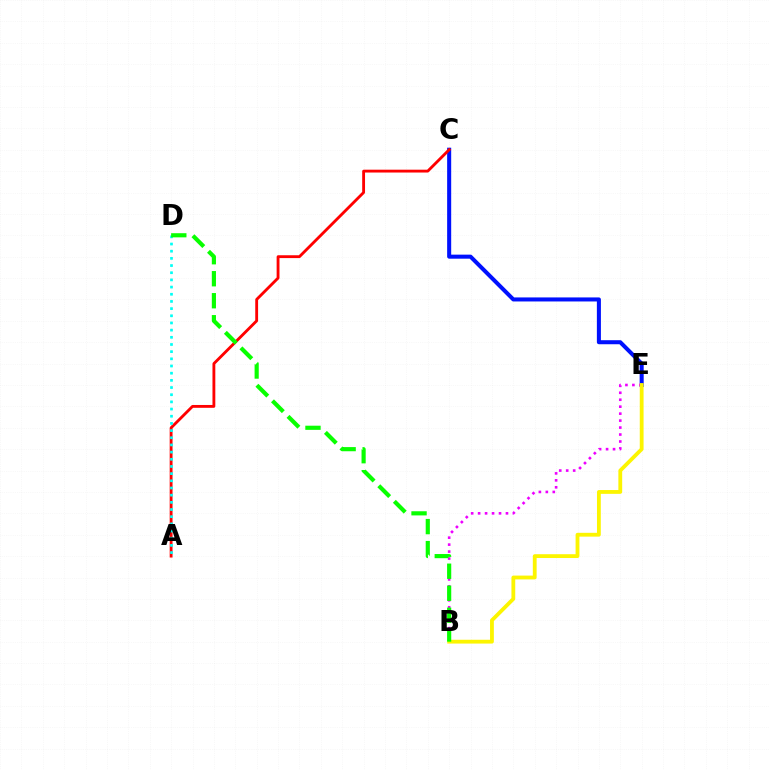{('C', 'E'): [{'color': '#0010ff', 'line_style': 'solid', 'thickness': 2.91}], ('B', 'E'): [{'color': '#ee00ff', 'line_style': 'dotted', 'thickness': 1.89}, {'color': '#fcf500', 'line_style': 'solid', 'thickness': 2.74}], ('A', 'C'): [{'color': '#ff0000', 'line_style': 'solid', 'thickness': 2.05}], ('A', 'D'): [{'color': '#00fff6', 'line_style': 'dotted', 'thickness': 1.95}], ('B', 'D'): [{'color': '#08ff00', 'line_style': 'dashed', 'thickness': 2.99}]}